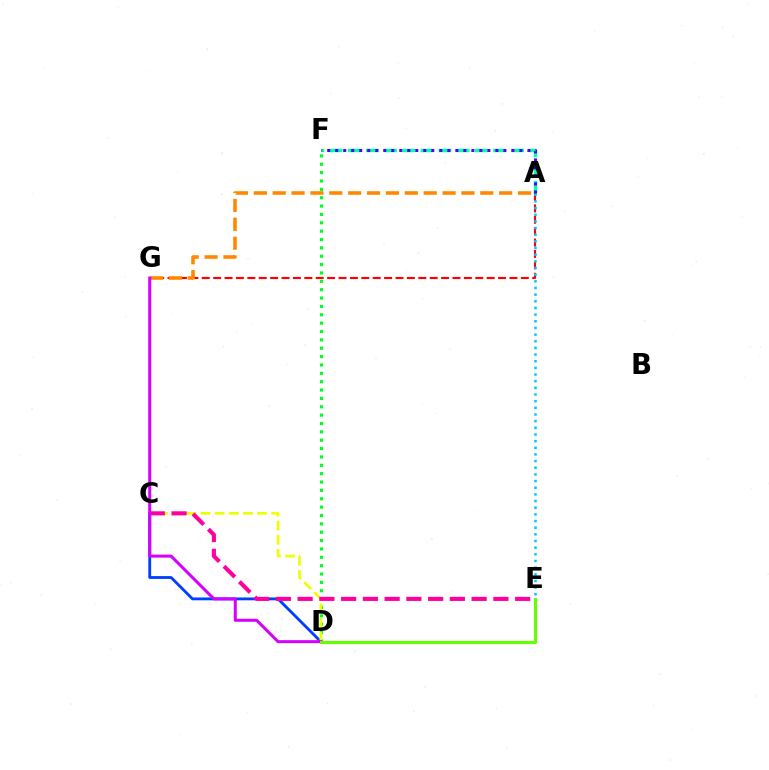{('A', 'G'): [{'color': '#ff0000', 'line_style': 'dashed', 'thickness': 1.55}, {'color': '#ff8800', 'line_style': 'dashed', 'thickness': 2.56}], ('C', 'D'): [{'color': '#003fff', 'line_style': 'solid', 'thickness': 2.04}, {'color': '#eeff00', 'line_style': 'dashed', 'thickness': 1.92}], ('A', 'F'): [{'color': '#00ffaf', 'line_style': 'dashed', 'thickness': 2.47}, {'color': '#4f00ff', 'line_style': 'dotted', 'thickness': 2.18}], ('A', 'E'): [{'color': '#00c7ff', 'line_style': 'dotted', 'thickness': 1.81}], ('D', 'F'): [{'color': '#00ff27', 'line_style': 'dotted', 'thickness': 2.27}], ('C', 'E'): [{'color': '#ff00a0', 'line_style': 'dashed', 'thickness': 2.96}], ('D', 'G'): [{'color': '#d600ff', 'line_style': 'solid', 'thickness': 2.18}], ('D', 'E'): [{'color': '#66ff00', 'line_style': 'solid', 'thickness': 2.22}]}